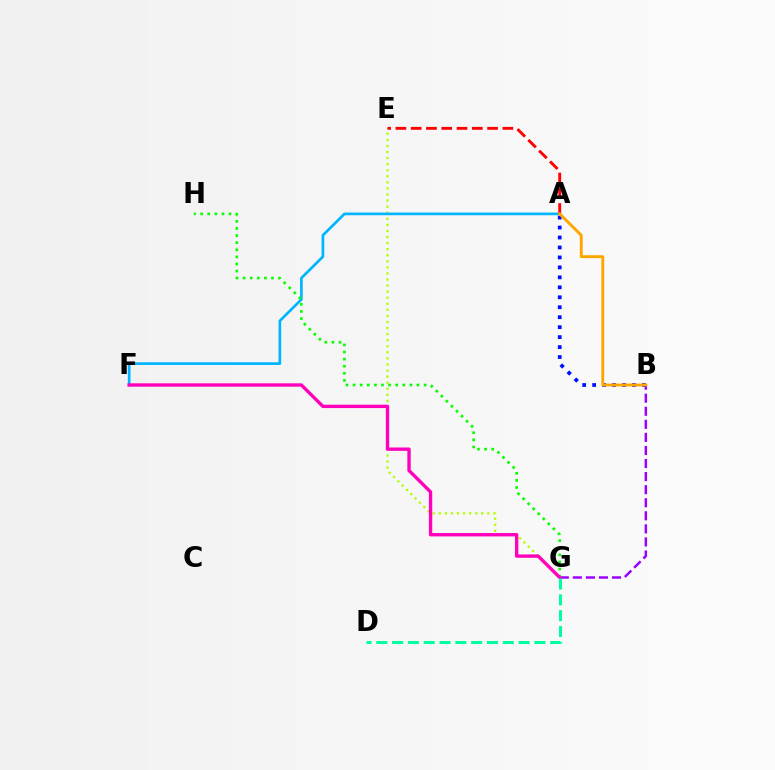{('E', 'G'): [{'color': '#b3ff00', 'line_style': 'dotted', 'thickness': 1.65}], ('B', 'G'): [{'color': '#9b00ff', 'line_style': 'dashed', 'thickness': 1.78}], ('A', 'F'): [{'color': '#00b5ff', 'line_style': 'solid', 'thickness': 1.93}], ('G', 'H'): [{'color': '#08ff00', 'line_style': 'dotted', 'thickness': 1.93}], ('A', 'B'): [{'color': '#0010ff', 'line_style': 'dotted', 'thickness': 2.71}, {'color': '#ffa500', 'line_style': 'solid', 'thickness': 2.08}], ('A', 'E'): [{'color': '#ff0000', 'line_style': 'dashed', 'thickness': 2.08}], ('F', 'G'): [{'color': '#ff00bd', 'line_style': 'solid', 'thickness': 2.42}], ('D', 'G'): [{'color': '#00ff9d', 'line_style': 'dashed', 'thickness': 2.15}]}